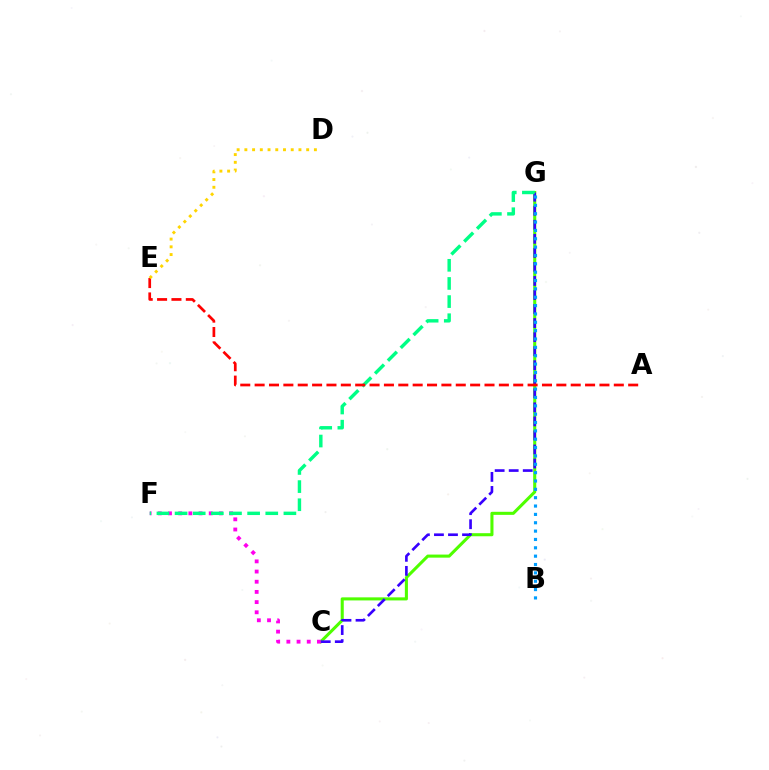{('C', 'G'): [{'color': '#4fff00', 'line_style': 'solid', 'thickness': 2.21}, {'color': '#3700ff', 'line_style': 'dashed', 'thickness': 1.91}], ('C', 'F'): [{'color': '#ff00ed', 'line_style': 'dotted', 'thickness': 2.77}], ('B', 'G'): [{'color': '#009eff', 'line_style': 'dotted', 'thickness': 2.27}], ('F', 'G'): [{'color': '#00ff86', 'line_style': 'dashed', 'thickness': 2.46}], ('A', 'E'): [{'color': '#ff0000', 'line_style': 'dashed', 'thickness': 1.95}], ('D', 'E'): [{'color': '#ffd500', 'line_style': 'dotted', 'thickness': 2.1}]}